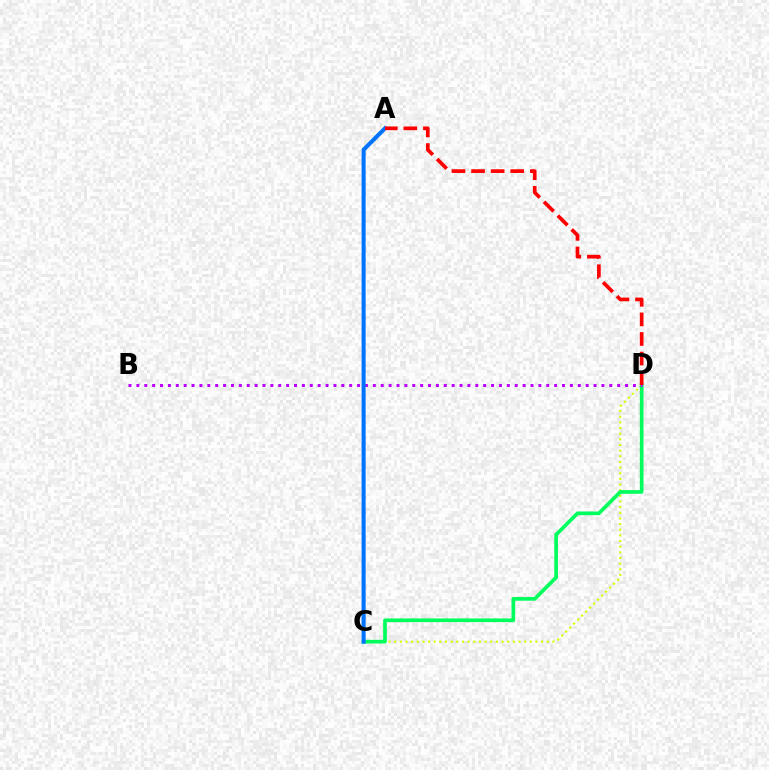{('C', 'D'): [{'color': '#d1ff00', 'line_style': 'dotted', 'thickness': 1.53}, {'color': '#00ff5c', 'line_style': 'solid', 'thickness': 2.65}], ('B', 'D'): [{'color': '#b900ff', 'line_style': 'dotted', 'thickness': 2.14}], ('A', 'C'): [{'color': '#0074ff', 'line_style': 'solid', 'thickness': 2.92}], ('A', 'D'): [{'color': '#ff0000', 'line_style': 'dashed', 'thickness': 2.66}]}